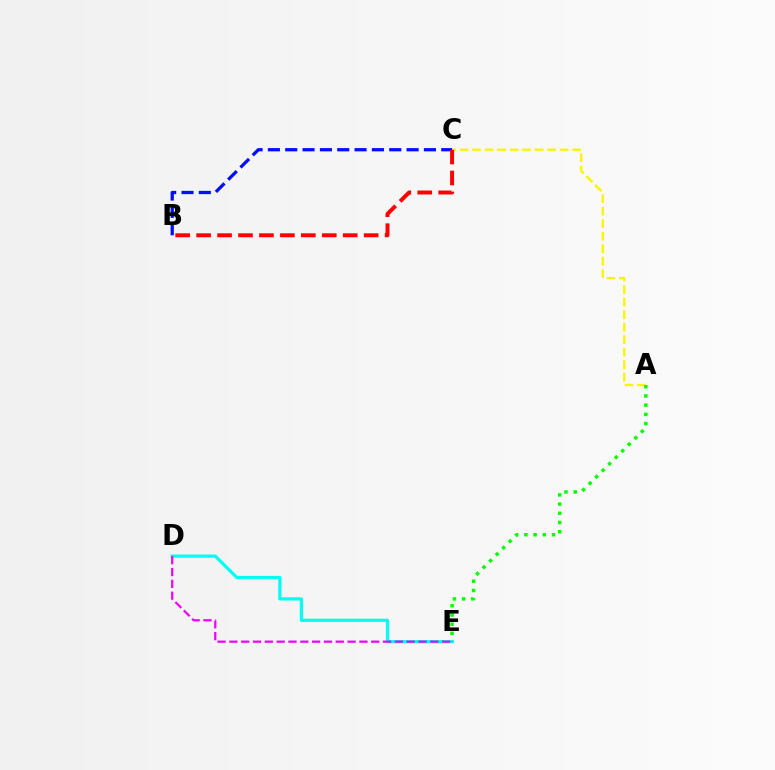{('D', 'E'): [{'color': '#00fff6', 'line_style': 'solid', 'thickness': 2.33}, {'color': '#ee00ff', 'line_style': 'dashed', 'thickness': 1.61}], ('A', 'C'): [{'color': '#fcf500', 'line_style': 'dashed', 'thickness': 1.7}], ('B', 'C'): [{'color': '#0010ff', 'line_style': 'dashed', 'thickness': 2.36}, {'color': '#ff0000', 'line_style': 'dashed', 'thickness': 2.85}], ('A', 'E'): [{'color': '#08ff00', 'line_style': 'dotted', 'thickness': 2.5}]}